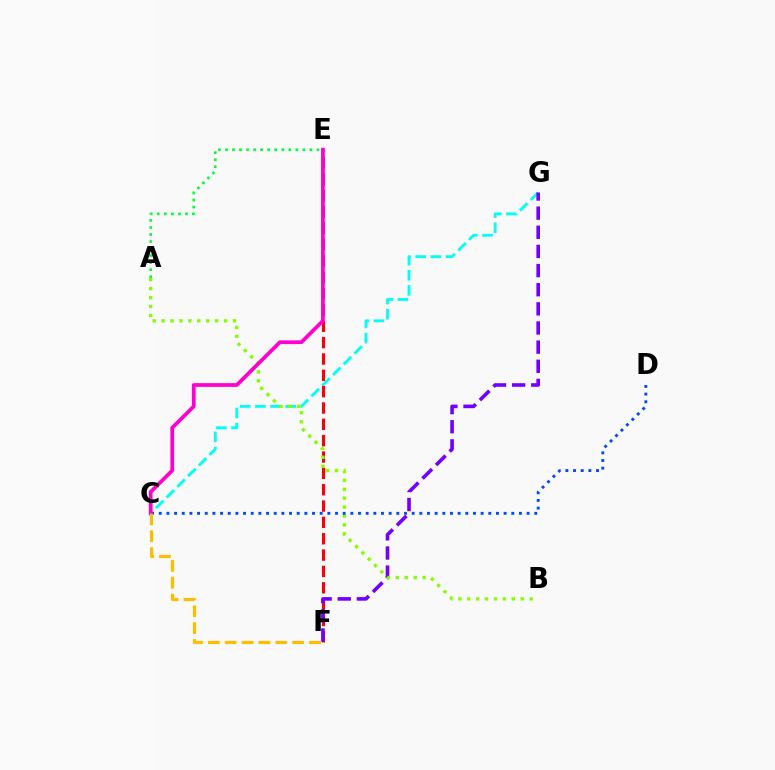{('C', 'G'): [{'color': '#00fff6', 'line_style': 'dashed', 'thickness': 2.05}], ('A', 'E'): [{'color': '#00ff39', 'line_style': 'dotted', 'thickness': 1.91}], ('E', 'F'): [{'color': '#ff0000', 'line_style': 'dashed', 'thickness': 2.22}], ('F', 'G'): [{'color': '#7200ff', 'line_style': 'dashed', 'thickness': 2.6}], ('A', 'B'): [{'color': '#84ff00', 'line_style': 'dotted', 'thickness': 2.42}], ('C', 'D'): [{'color': '#004bff', 'line_style': 'dotted', 'thickness': 2.08}], ('C', 'E'): [{'color': '#ff00cf', 'line_style': 'solid', 'thickness': 2.69}], ('C', 'F'): [{'color': '#ffbd00', 'line_style': 'dashed', 'thickness': 2.29}]}